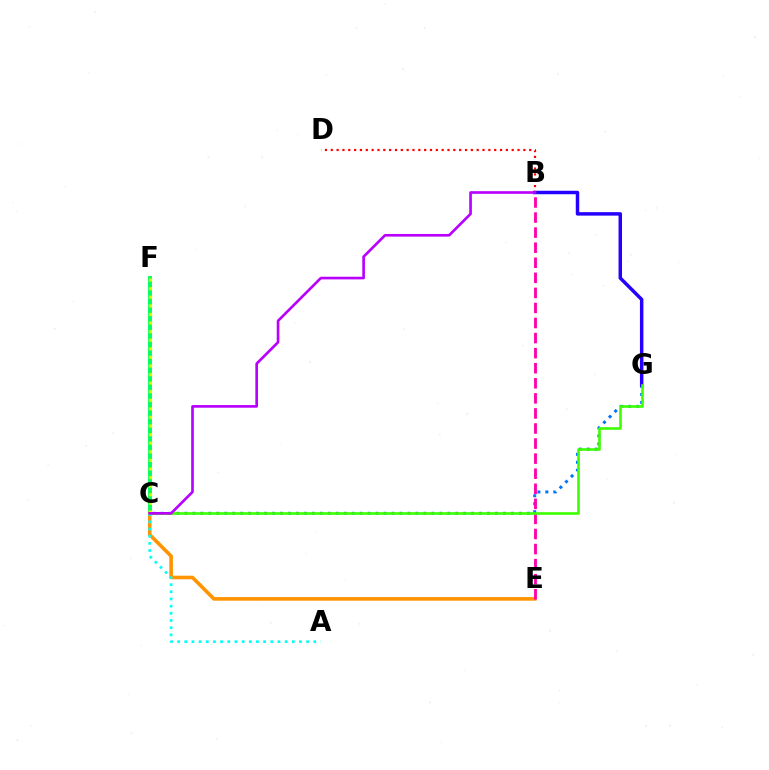{('C', 'F'): [{'color': '#00ff5c', 'line_style': 'solid', 'thickness': 2.81}, {'color': '#d1ff00', 'line_style': 'dotted', 'thickness': 2.33}], ('C', 'G'): [{'color': '#0074ff', 'line_style': 'dotted', 'thickness': 2.16}, {'color': '#3dff00', 'line_style': 'solid', 'thickness': 1.89}], ('C', 'E'): [{'color': '#ff9400', 'line_style': 'solid', 'thickness': 2.6}], ('A', 'C'): [{'color': '#00fff6', 'line_style': 'dotted', 'thickness': 1.95}], ('B', 'G'): [{'color': '#2500ff', 'line_style': 'solid', 'thickness': 2.5}], ('B', 'E'): [{'color': '#ff00ac', 'line_style': 'dashed', 'thickness': 2.05}], ('B', 'D'): [{'color': '#ff0000', 'line_style': 'dotted', 'thickness': 1.59}], ('B', 'C'): [{'color': '#b900ff', 'line_style': 'solid', 'thickness': 1.91}]}